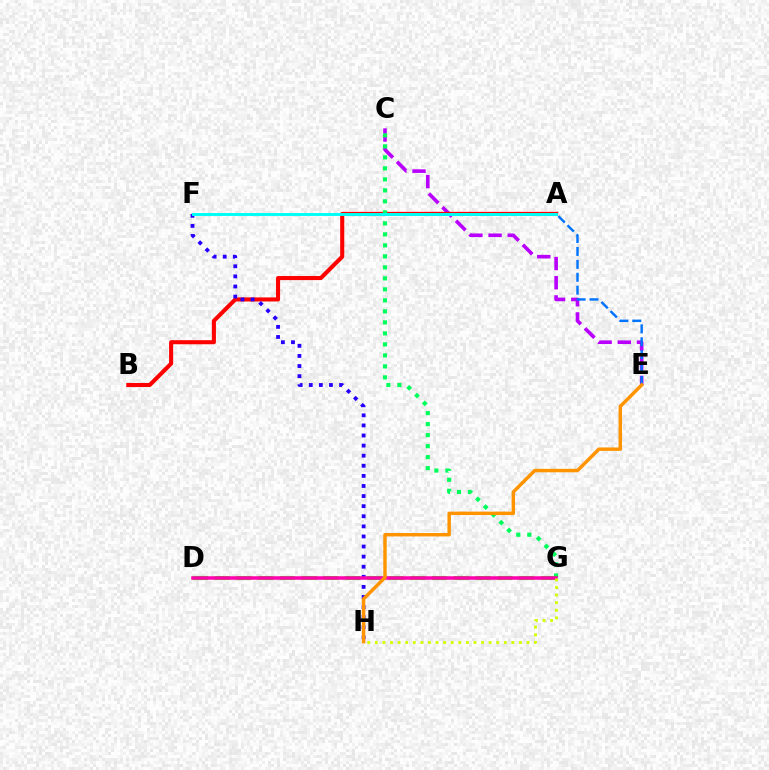{('C', 'E'): [{'color': '#b900ff', 'line_style': 'dashed', 'thickness': 2.61}], ('A', 'B'): [{'color': '#ff0000', 'line_style': 'solid', 'thickness': 2.93}], ('F', 'H'): [{'color': '#2500ff', 'line_style': 'dotted', 'thickness': 2.74}], ('C', 'G'): [{'color': '#00ff5c', 'line_style': 'dotted', 'thickness': 2.99}], ('A', 'F'): [{'color': '#00fff6', 'line_style': 'solid', 'thickness': 2.13}], ('A', 'E'): [{'color': '#0074ff', 'line_style': 'dashed', 'thickness': 1.75}], ('D', 'G'): [{'color': '#3dff00', 'line_style': 'dashed', 'thickness': 2.95}, {'color': '#ff00ac', 'line_style': 'solid', 'thickness': 2.53}], ('E', 'H'): [{'color': '#ff9400', 'line_style': 'solid', 'thickness': 2.47}], ('G', 'H'): [{'color': '#d1ff00', 'line_style': 'dotted', 'thickness': 2.06}]}